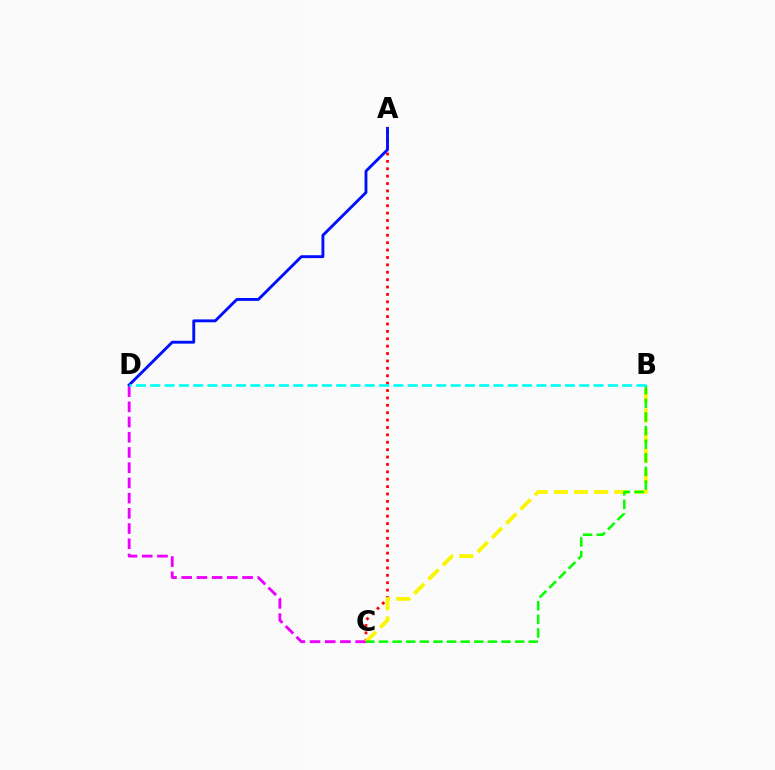{('C', 'D'): [{'color': '#ee00ff', 'line_style': 'dashed', 'thickness': 2.07}], ('A', 'C'): [{'color': '#ff0000', 'line_style': 'dotted', 'thickness': 2.01}], ('A', 'D'): [{'color': '#0010ff', 'line_style': 'solid', 'thickness': 2.07}], ('B', 'C'): [{'color': '#fcf500', 'line_style': 'dashed', 'thickness': 2.74}, {'color': '#08ff00', 'line_style': 'dashed', 'thickness': 1.85}], ('B', 'D'): [{'color': '#00fff6', 'line_style': 'dashed', 'thickness': 1.94}]}